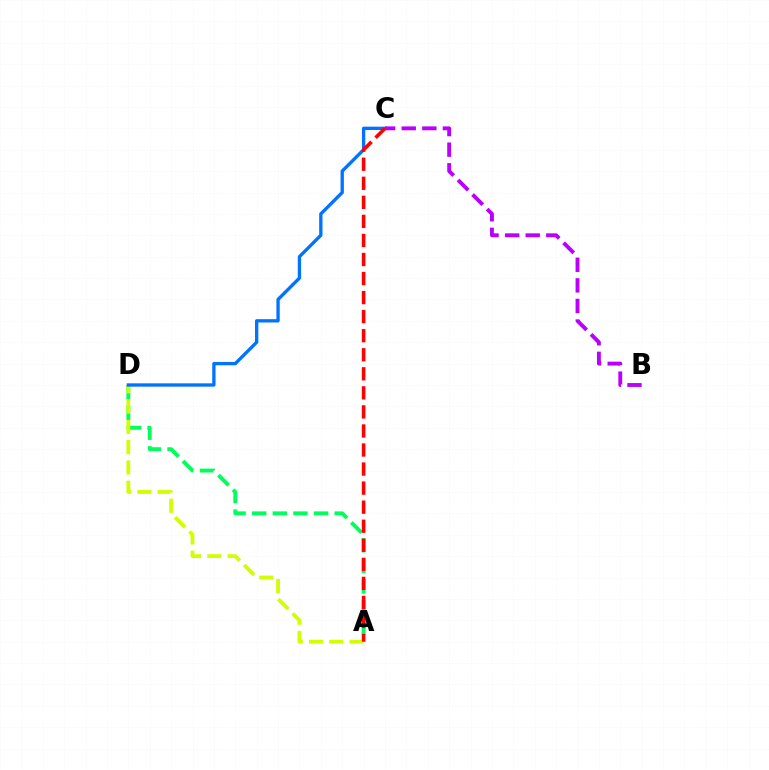{('A', 'D'): [{'color': '#00ff5c', 'line_style': 'dashed', 'thickness': 2.8}, {'color': '#d1ff00', 'line_style': 'dashed', 'thickness': 2.75}], ('C', 'D'): [{'color': '#0074ff', 'line_style': 'solid', 'thickness': 2.4}], ('A', 'C'): [{'color': '#ff0000', 'line_style': 'dashed', 'thickness': 2.59}], ('B', 'C'): [{'color': '#b900ff', 'line_style': 'dashed', 'thickness': 2.8}]}